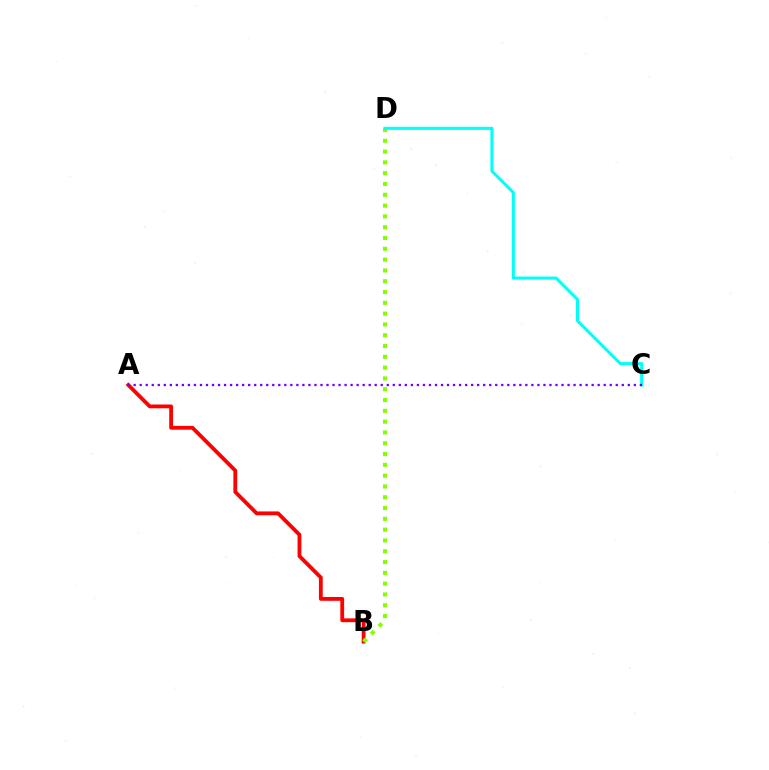{('A', 'B'): [{'color': '#ff0000', 'line_style': 'solid', 'thickness': 2.75}], ('B', 'D'): [{'color': '#84ff00', 'line_style': 'dotted', 'thickness': 2.93}], ('C', 'D'): [{'color': '#00fff6', 'line_style': 'solid', 'thickness': 2.19}], ('A', 'C'): [{'color': '#7200ff', 'line_style': 'dotted', 'thickness': 1.64}]}